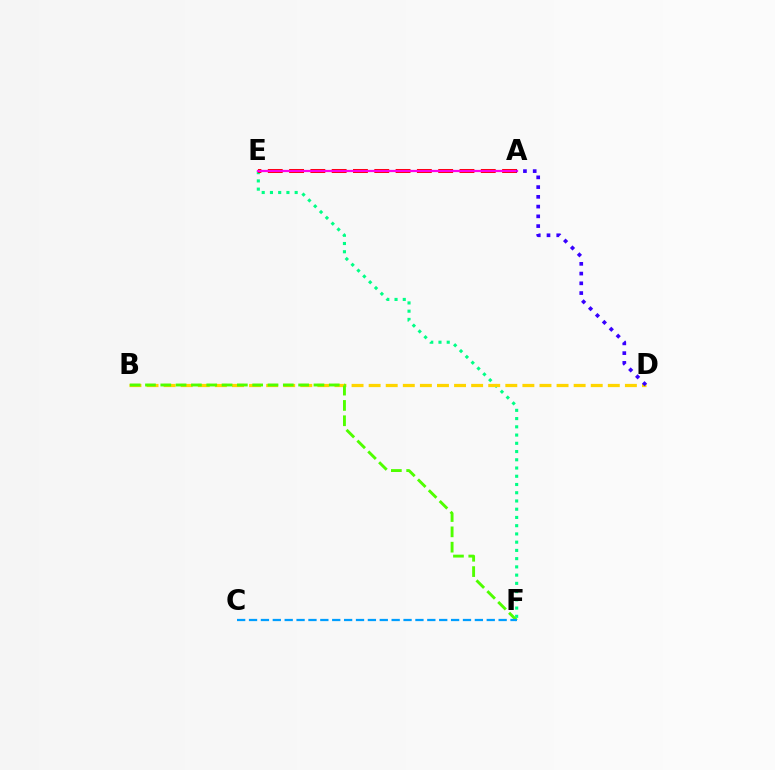{('E', 'F'): [{'color': '#00ff86', 'line_style': 'dotted', 'thickness': 2.24}], ('B', 'D'): [{'color': '#ffd500', 'line_style': 'dashed', 'thickness': 2.32}], ('B', 'F'): [{'color': '#4fff00', 'line_style': 'dashed', 'thickness': 2.08}], ('A', 'E'): [{'color': '#ff0000', 'line_style': 'dashed', 'thickness': 2.89}, {'color': '#ff00ed', 'line_style': 'solid', 'thickness': 1.61}], ('A', 'D'): [{'color': '#3700ff', 'line_style': 'dotted', 'thickness': 2.65}], ('C', 'F'): [{'color': '#009eff', 'line_style': 'dashed', 'thickness': 1.61}]}